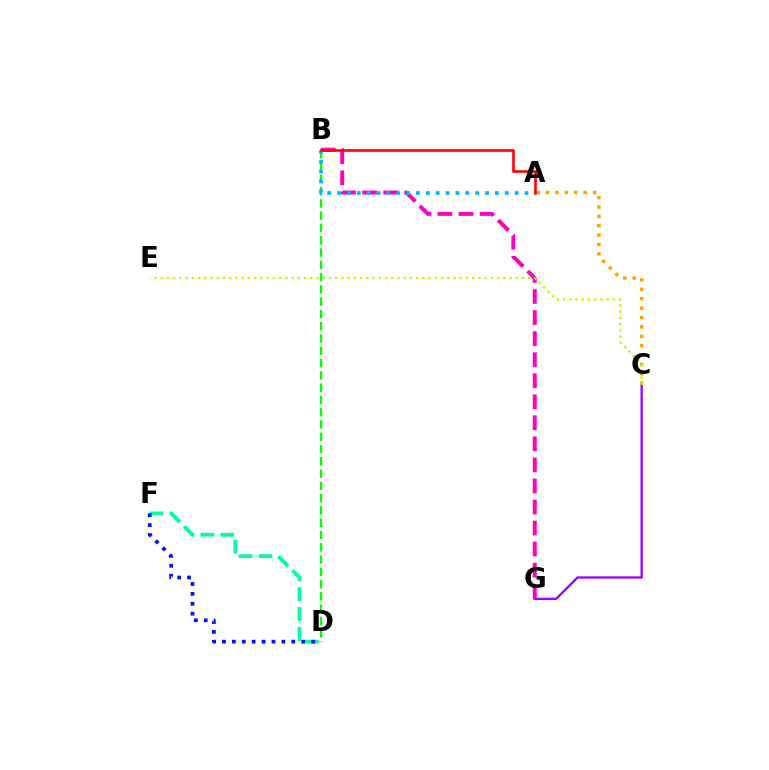{('A', 'C'): [{'color': '#ffa500', 'line_style': 'dotted', 'thickness': 2.55}], ('B', 'G'): [{'color': '#ff00bd', 'line_style': 'dashed', 'thickness': 2.86}], ('B', 'D'): [{'color': '#08ff00', 'line_style': 'dashed', 'thickness': 1.67}], ('A', 'B'): [{'color': '#00b5ff', 'line_style': 'dotted', 'thickness': 2.68}, {'color': '#ff0000', 'line_style': 'solid', 'thickness': 1.88}], ('D', 'F'): [{'color': '#00ff9d', 'line_style': 'dashed', 'thickness': 2.7}, {'color': '#0010ff', 'line_style': 'dotted', 'thickness': 2.69}], ('C', 'G'): [{'color': '#9b00ff', 'line_style': 'solid', 'thickness': 1.68}], ('C', 'E'): [{'color': '#b3ff00', 'line_style': 'dotted', 'thickness': 1.69}]}